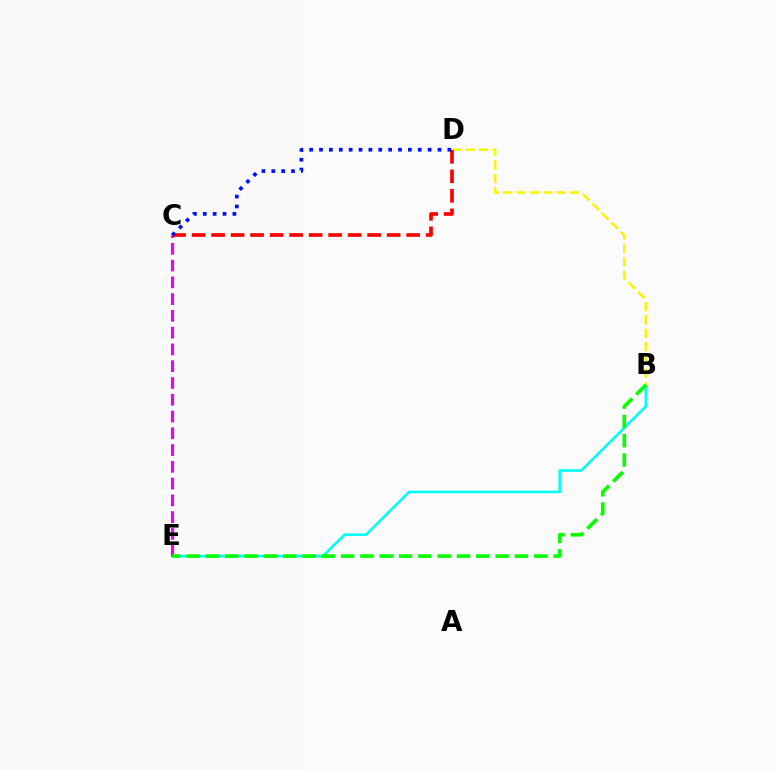{('B', 'E'): [{'color': '#00fff6', 'line_style': 'solid', 'thickness': 1.87}, {'color': '#08ff00', 'line_style': 'dashed', 'thickness': 2.62}], ('C', 'E'): [{'color': '#ee00ff', 'line_style': 'dashed', 'thickness': 2.28}], ('B', 'D'): [{'color': '#fcf500', 'line_style': 'dashed', 'thickness': 1.82}], ('C', 'D'): [{'color': '#ff0000', 'line_style': 'dashed', 'thickness': 2.65}, {'color': '#0010ff', 'line_style': 'dotted', 'thickness': 2.68}]}